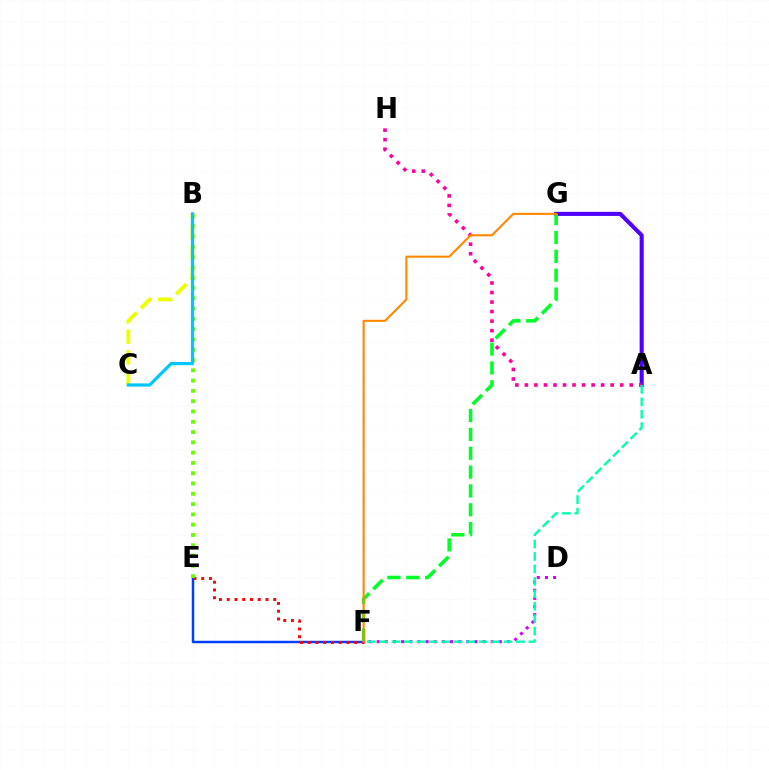{('E', 'F'): [{'color': '#003fff', 'line_style': 'solid', 'thickness': 1.78}, {'color': '#ff0000', 'line_style': 'dotted', 'thickness': 2.11}], ('A', 'G'): [{'color': '#4f00ff', 'line_style': 'solid', 'thickness': 2.94}], ('F', 'G'): [{'color': '#00ff27', 'line_style': 'dashed', 'thickness': 2.56}, {'color': '#ff8800', 'line_style': 'solid', 'thickness': 1.51}], ('D', 'F'): [{'color': '#d600ff', 'line_style': 'dotted', 'thickness': 2.21}], ('A', 'H'): [{'color': '#ff00a0', 'line_style': 'dotted', 'thickness': 2.59}], ('B', 'E'): [{'color': '#66ff00', 'line_style': 'dotted', 'thickness': 2.8}], ('B', 'C'): [{'color': '#eeff00', 'line_style': 'dashed', 'thickness': 2.79}, {'color': '#00c7ff', 'line_style': 'solid', 'thickness': 2.32}], ('A', 'F'): [{'color': '#00ffaf', 'line_style': 'dashed', 'thickness': 1.69}]}